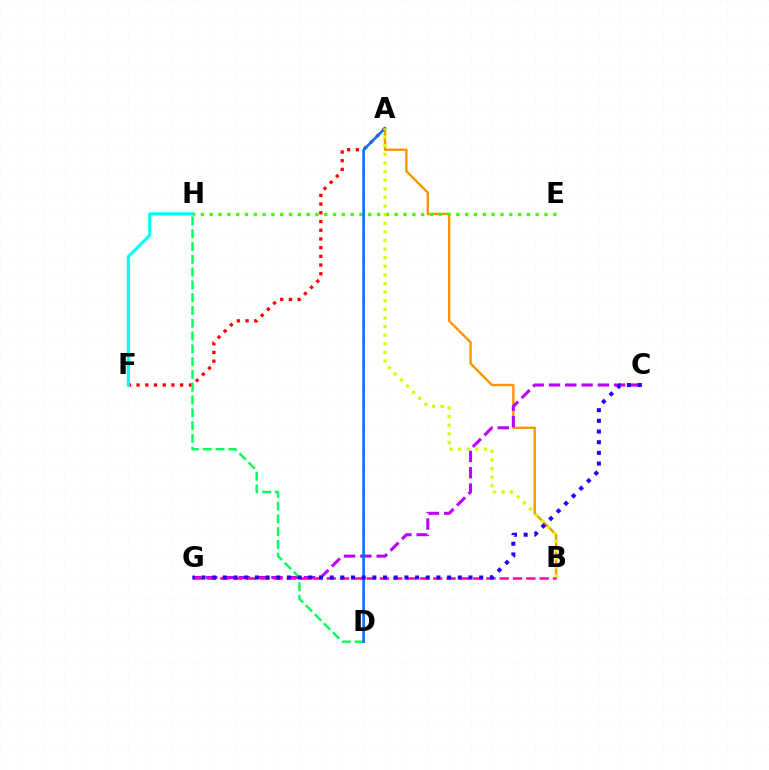{('A', 'F'): [{'color': '#ff0000', 'line_style': 'dotted', 'thickness': 2.37}], ('A', 'B'): [{'color': '#ff9400', 'line_style': 'solid', 'thickness': 1.7}, {'color': '#d1ff00', 'line_style': 'dotted', 'thickness': 2.34}], ('C', 'G'): [{'color': '#b900ff', 'line_style': 'dashed', 'thickness': 2.21}, {'color': '#2500ff', 'line_style': 'dotted', 'thickness': 2.9}], ('D', 'H'): [{'color': '#00ff5c', 'line_style': 'dashed', 'thickness': 1.74}], ('F', 'H'): [{'color': '#00fff6', 'line_style': 'solid', 'thickness': 2.24}], ('E', 'H'): [{'color': '#3dff00', 'line_style': 'dotted', 'thickness': 2.39}], ('A', 'D'): [{'color': '#0074ff', 'line_style': 'solid', 'thickness': 1.88}], ('B', 'G'): [{'color': '#ff00ac', 'line_style': 'dashed', 'thickness': 1.81}]}